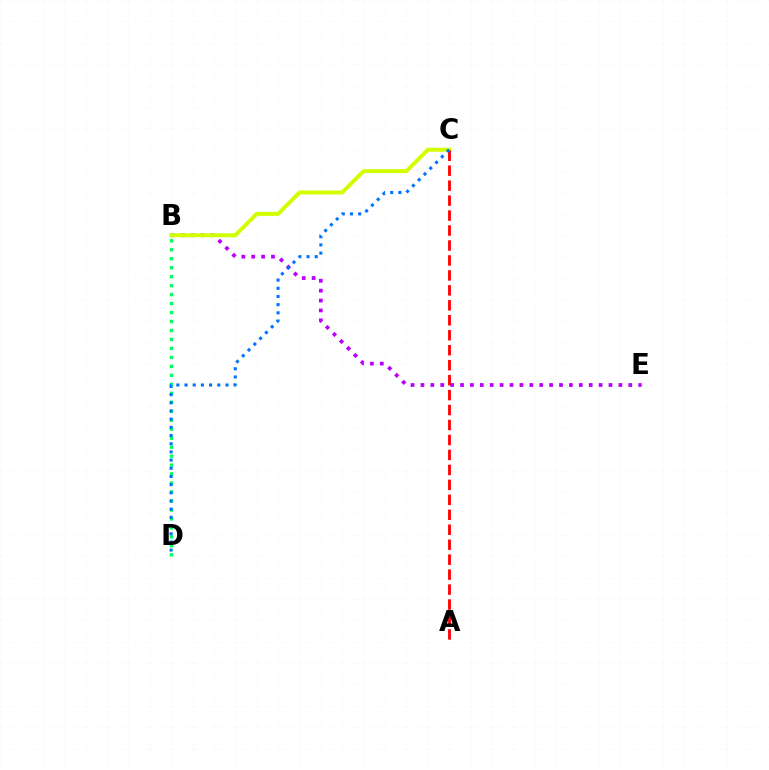{('B', 'D'): [{'color': '#00ff5c', 'line_style': 'dotted', 'thickness': 2.44}], ('B', 'E'): [{'color': '#b900ff', 'line_style': 'dotted', 'thickness': 2.69}], ('B', 'C'): [{'color': '#d1ff00', 'line_style': 'solid', 'thickness': 2.87}], ('A', 'C'): [{'color': '#ff0000', 'line_style': 'dashed', 'thickness': 2.03}], ('C', 'D'): [{'color': '#0074ff', 'line_style': 'dotted', 'thickness': 2.22}]}